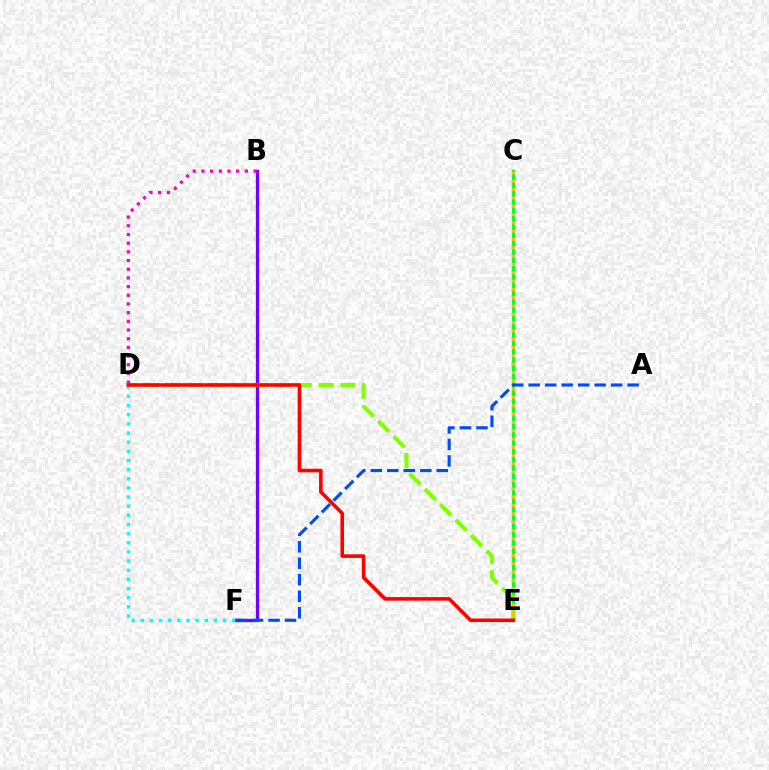{('B', 'F'): [{'color': '#7200ff', 'line_style': 'solid', 'thickness': 2.37}], ('C', 'E'): [{'color': '#00ff39', 'line_style': 'solid', 'thickness': 2.45}, {'color': '#ffbd00', 'line_style': 'dotted', 'thickness': 2.26}], ('D', 'F'): [{'color': '#00fff6', 'line_style': 'dotted', 'thickness': 2.49}], ('D', 'E'): [{'color': '#84ff00', 'line_style': 'dashed', 'thickness': 2.96}, {'color': '#ff0000', 'line_style': 'solid', 'thickness': 2.57}], ('A', 'F'): [{'color': '#004bff', 'line_style': 'dashed', 'thickness': 2.24}], ('B', 'D'): [{'color': '#ff00cf', 'line_style': 'dotted', 'thickness': 2.36}]}